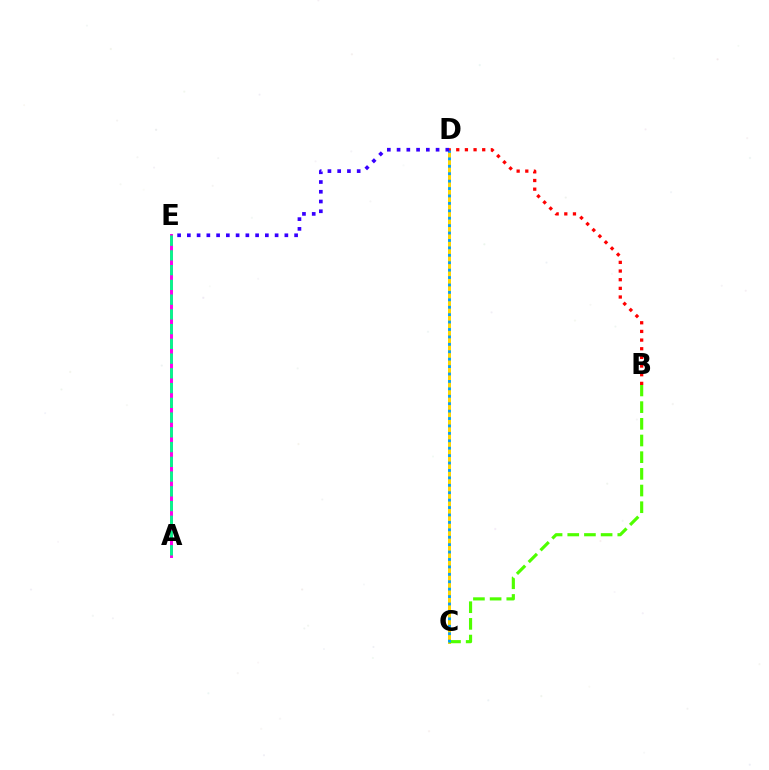{('C', 'D'): [{'color': '#ffd500', 'line_style': 'solid', 'thickness': 2.16}, {'color': '#009eff', 'line_style': 'dotted', 'thickness': 2.02}], ('A', 'E'): [{'color': '#ff00ed', 'line_style': 'solid', 'thickness': 2.14}, {'color': '#00ff86', 'line_style': 'dashed', 'thickness': 2.0}], ('B', 'D'): [{'color': '#ff0000', 'line_style': 'dotted', 'thickness': 2.35}], ('B', 'C'): [{'color': '#4fff00', 'line_style': 'dashed', 'thickness': 2.27}], ('D', 'E'): [{'color': '#3700ff', 'line_style': 'dotted', 'thickness': 2.65}]}